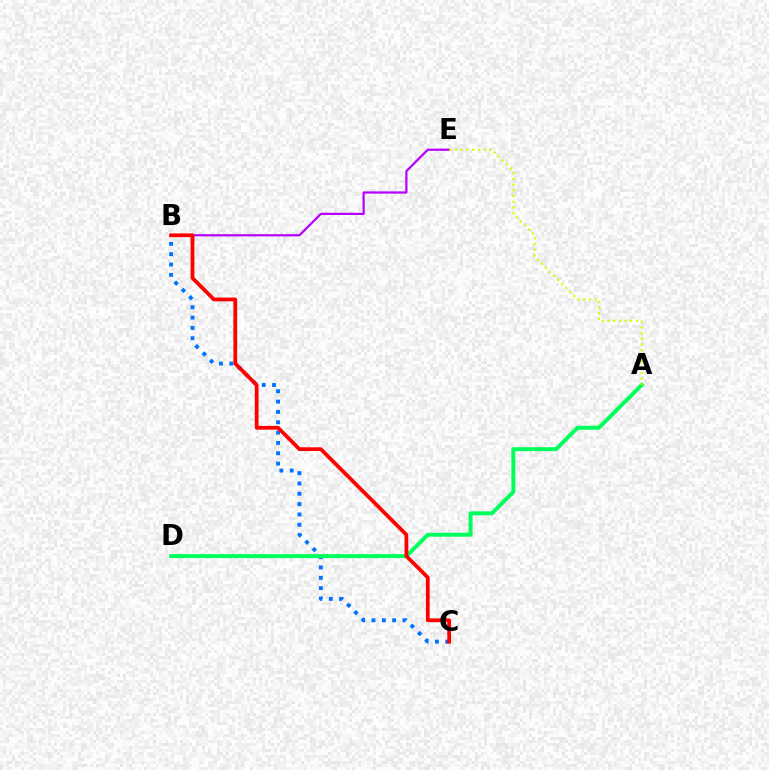{('B', 'C'): [{'color': '#0074ff', 'line_style': 'dotted', 'thickness': 2.8}, {'color': '#ff0000', 'line_style': 'solid', 'thickness': 2.71}], ('B', 'E'): [{'color': '#b900ff', 'line_style': 'solid', 'thickness': 1.61}], ('A', 'D'): [{'color': '#00ff5c', 'line_style': 'solid', 'thickness': 2.85}], ('A', 'E'): [{'color': '#d1ff00', 'line_style': 'dotted', 'thickness': 1.55}]}